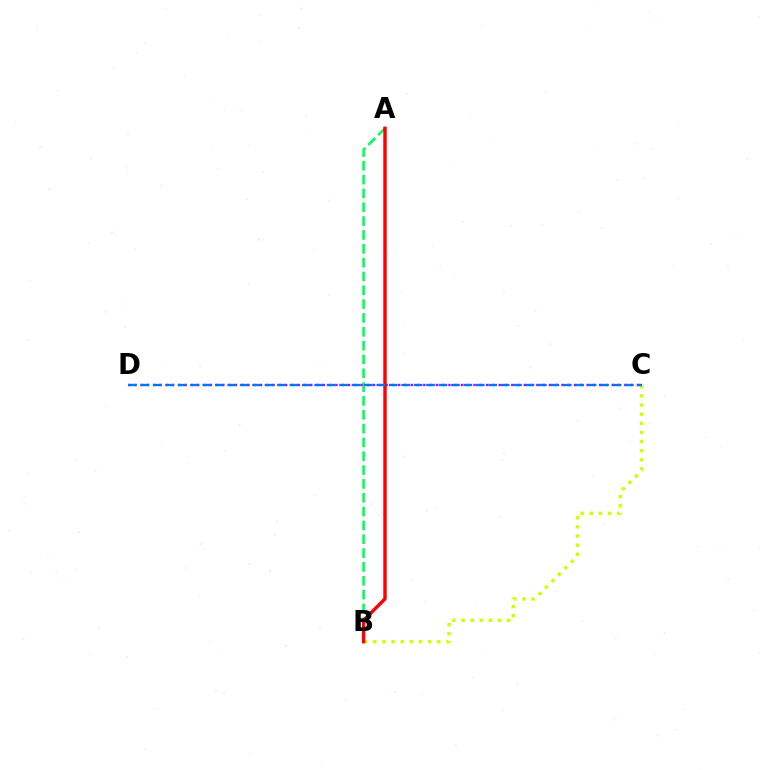{('A', 'B'): [{'color': '#00ff5c', 'line_style': 'dashed', 'thickness': 1.88}, {'color': '#ff0000', 'line_style': 'solid', 'thickness': 2.46}], ('B', 'C'): [{'color': '#d1ff00', 'line_style': 'dotted', 'thickness': 2.48}], ('C', 'D'): [{'color': '#b900ff', 'line_style': 'dotted', 'thickness': 1.71}, {'color': '#0074ff', 'line_style': 'dashed', 'thickness': 1.69}]}